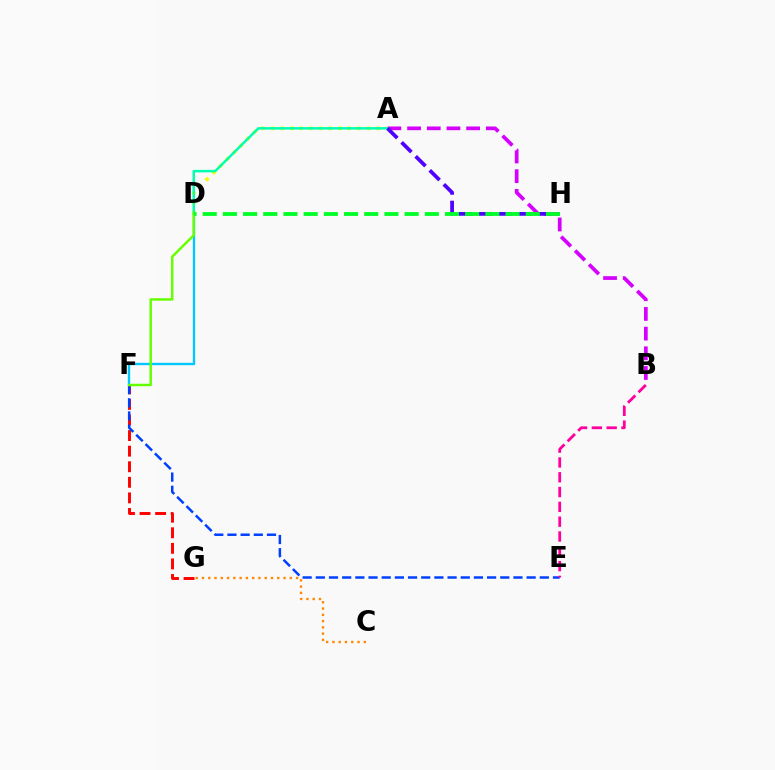{('F', 'G'): [{'color': '#ff0000', 'line_style': 'dashed', 'thickness': 2.12}], ('D', 'F'): [{'color': '#00c7ff', 'line_style': 'solid', 'thickness': 1.7}, {'color': '#66ff00', 'line_style': 'solid', 'thickness': 1.79}], ('A', 'D'): [{'color': '#eeff00', 'line_style': 'dotted', 'thickness': 2.61}, {'color': '#00ffaf', 'line_style': 'solid', 'thickness': 1.78}], ('C', 'G'): [{'color': '#ff8800', 'line_style': 'dotted', 'thickness': 1.7}], ('E', 'F'): [{'color': '#003fff', 'line_style': 'dashed', 'thickness': 1.79}], ('A', 'B'): [{'color': '#d600ff', 'line_style': 'dashed', 'thickness': 2.68}], ('A', 'H'): [{'color': '#4f00ff', 'line_style': 'dashed', 'thickness': 2.7}], ('B', 'E'): [{'color': '#ff00a0', 'line_style': 'dashed', 'thickness': 2.01}], ('D', 'H'): [{'color': '#00ff27', 'line_style': 'dashed', 'thickness': 2.74}]}